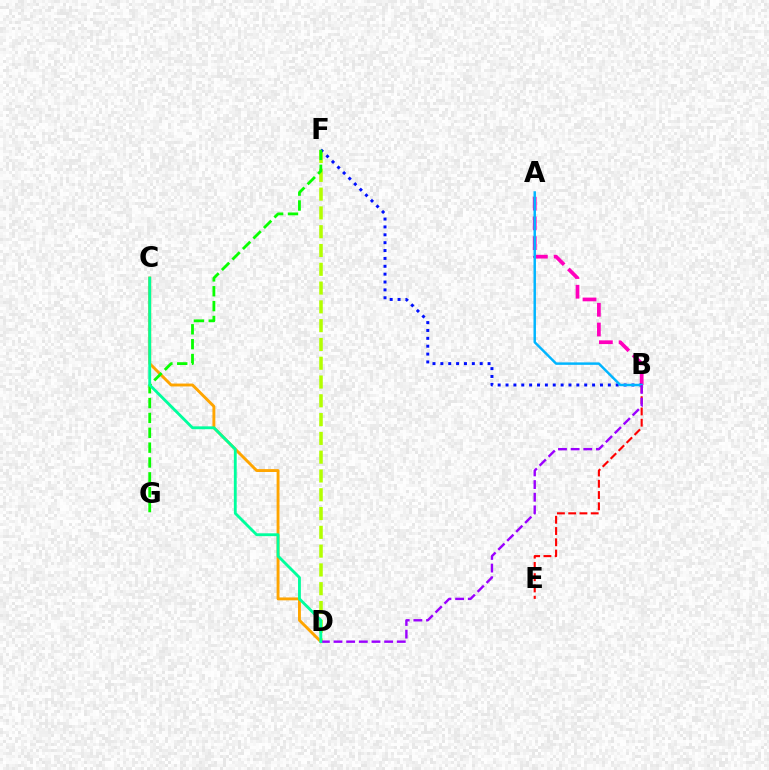{('A', 'B'): [{'color': '#ff00bd', 'line_style': 'dashed', 'thickness': 2.68}, {'color': '#00b5ff', 'line_style': 'solid', 'thickness': 1.77}], ('D', 'F'): [{'color': '#b3ff00', 'line_style': 'dashed', 'thickness': 2.55}], ('B', 'E'): [{'color': '#ff0000', 'line_style': 'dashed', 'thickness': 1.53}], ('B', 'F'): [{'color': '#0010ff', 'line_style': 'dotted', 'thickness': 2.14}], ('C', 'D'): [{'color': '#ffa500', 'line_style': 'solid', 'thickness': 2.08}, {'color': '#00ff9d', 'line_style': 'solid', 'thickness': 2.05}], ('F', 'G'): [{'color': '#08ff00', 'line_style': 'dashed', 'thickness': 2.02}], ('B', 'D'): [{'color': '#9b00ff', 'line_style': 'dashed', 'thickness': 1.72}]}